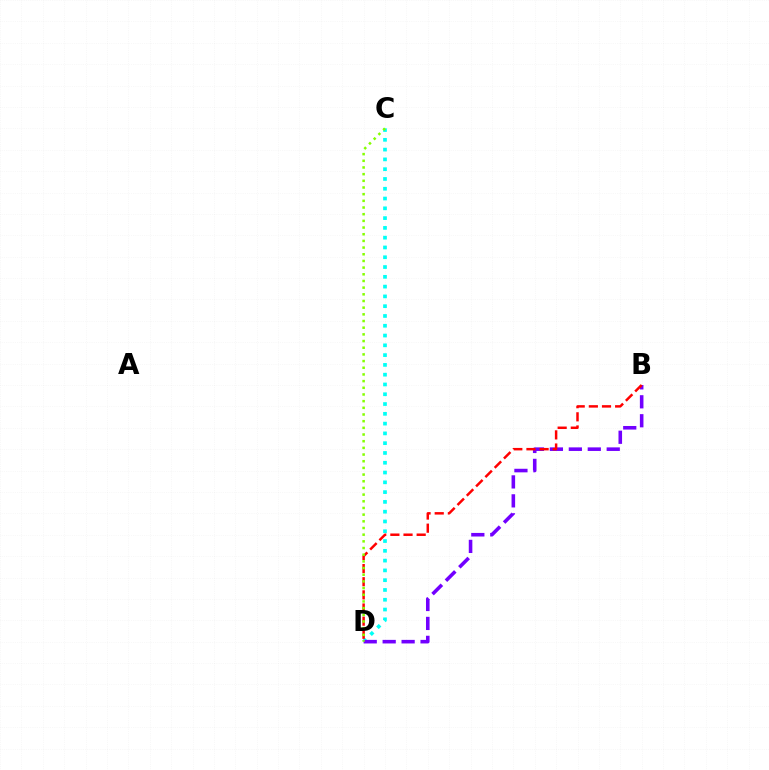{('C', 'D'): [{'color': '#00fff6', 'line_style': 'dotted', 'thickness': 2.66}, {'color': '#84ff00', 'line_style': 'dotted', 'thickness': 1.81}], ('B', 'D'): [{'color': '#7200ff', 'line_style': 'dashed', 'thickness': 2.57}, {'color': '#ff0000', 'line_style': 'dashed', 'thickness': 1.79}]}